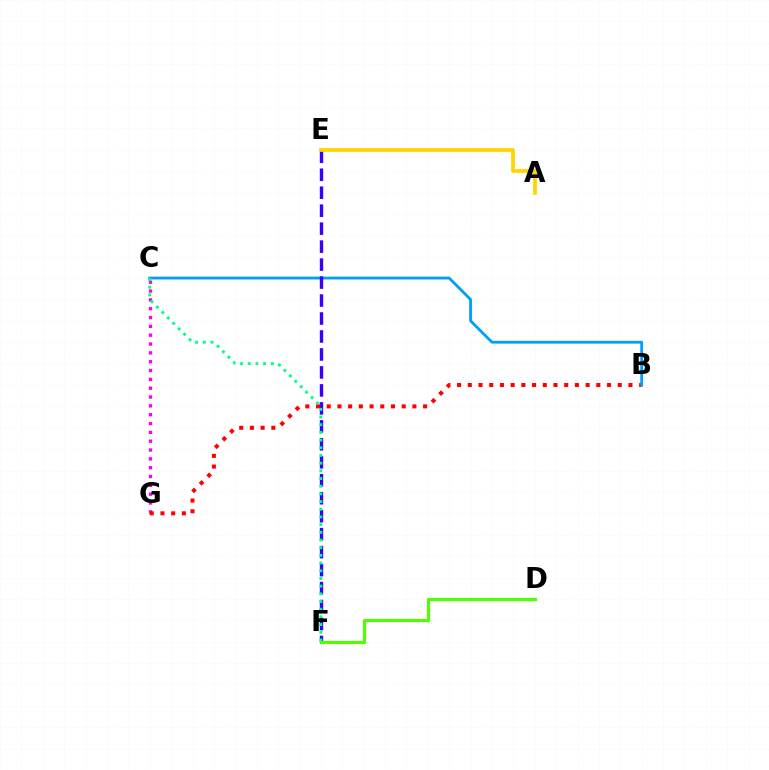{('C', 'G'): [{'color': '#ff00ed', 'line_style': 'dotted', 'thickness': 2.4}], ('B', 'G'): [{'color': '#ff0000', 'line_style': 'dotted', 'thickness': 2.91}], ('B', 'C'): [{'color': '#009eff', 'line_style': 'solid', 'thickness': 2.01}], ('E', 'F'): [{'color': '#3700ff', 'line_style': 'dashed', 'thickness': 2.44}], ('C', 'F'): [{'color': '#00ff86', 'line_style': 'dotted', 'thickness': 2.09}], ('D', 'F'): [{'color': '#4fff00', 'line_style': 'solid', 'thickness': 2.29}], ('A', 'E'): [{'color': '#ffd500', 'line_style': 'solid', 'thickness': 2.7}]}